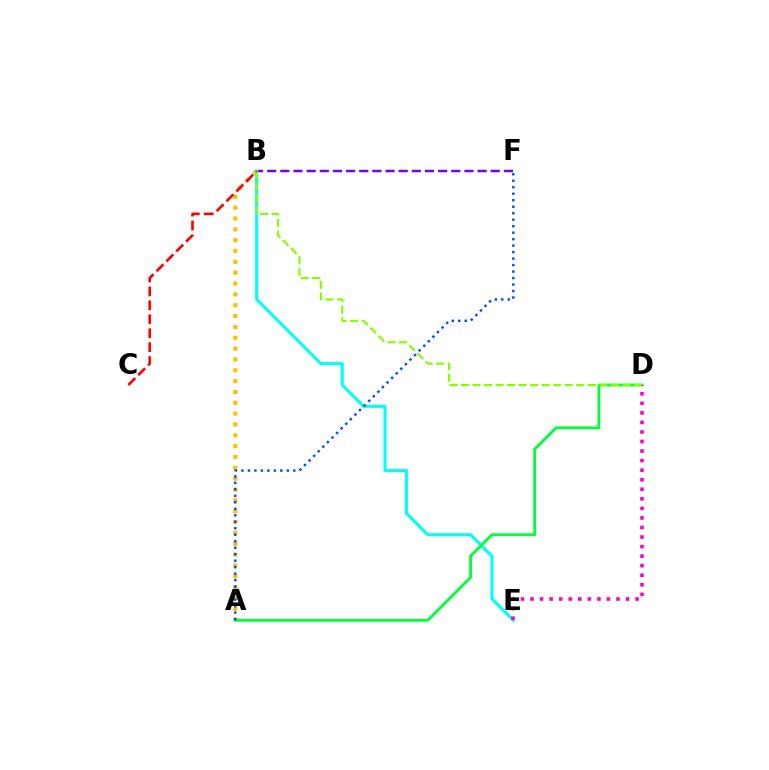{('A', 'B'): [{'color': '#ffbd00', 'line_style': 'dotted', 'thickness': 2.95}], ('B', 'F'): [{'color': '#7200ff', 'line_style': 'dashed', 'thickness': 1.79}], ('B', 'E'): [{'color': '#00fff6', 'line_style': 'solid', 'thickness': 2.2}], ('A', 'D'): [{'color': '#00ff39', 'line_style': 'solid', 'thickness': 2.02}], ('D', 'E'): [{'color': '#ff00cf', 'line_style': 'dotted', 'thickness': 2.6}], ('B', 'D'): [{'color': '#84ff00', 'line_style': 'dashed', 'thickness': 1.57}], ('A', 'F'): [{'color': '#004bff', 'line_style': 'dotted', 'thickness': 1.76}], ('B', 'C'): [{'color': '#ff0000', 'line_style': 'dashed', 'thickness': 1.89}]}